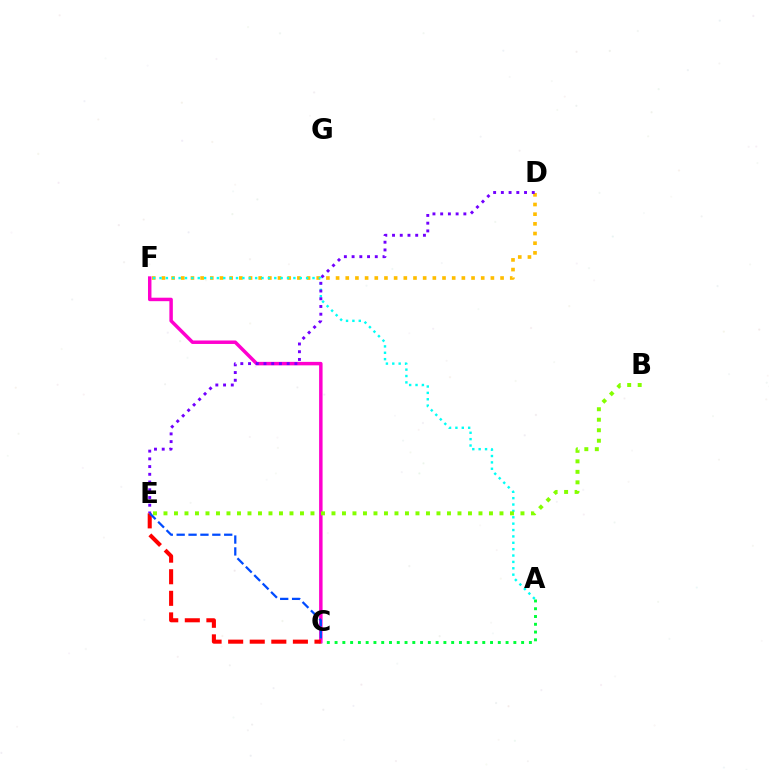{('D', 'F'): [{'color': '#ffbd00', 'line_style': 'dotted', 'thickness': 2.63}], ('A', 'C'): [{'color': '#00ff39', 'line_style': 'dotted', 'thickness': 2.11}], ('C', 'F'): [{'color': '#ff00cf', 'line_style': 'solid', 'thickness': 2.5}], ('A', 'F'): [{'color': '#00fff6', 'line_style': 'dotted', 'thickness': 1.73}], ('D', 'E'): [{'color': '#7200ff', 'line_style': 'dotted', 'thickness': 2.1}], ('C', 'E'): [{'color': '#ff0000', 'line_style': 'dashed', 'thickness': 2.93}, {'color': '#004bff', 'line_style': 'dashed', 'thickness': 1.61}], ('B', 'E'): [{'color': '#84ff00', 'line_style': 'dotted', 'thickness': 2.85}]}